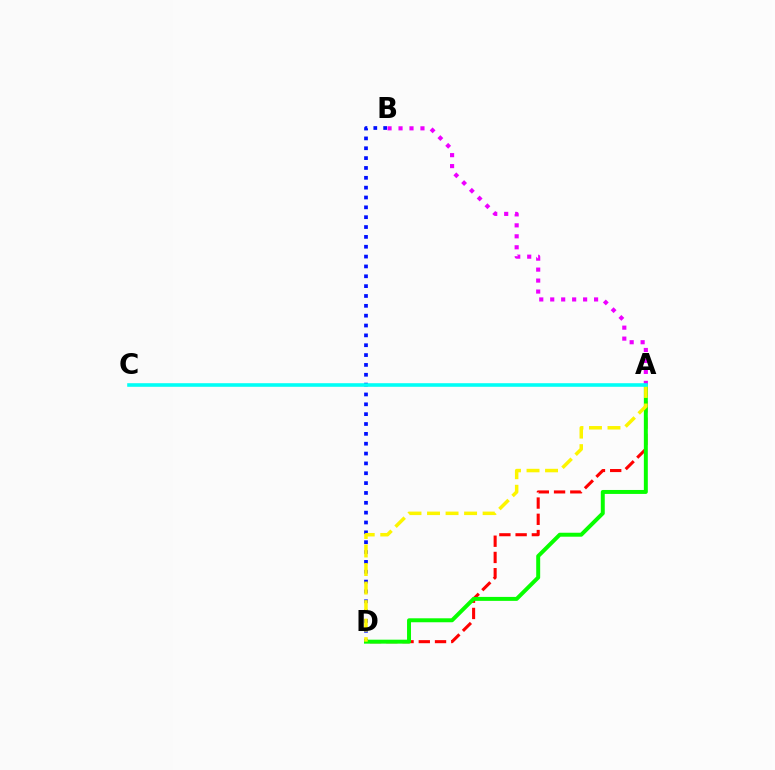{('A', 'D'): [{'color': '#ff0000', 'line_style': 'dashed', 'thickness': 2.21}, {'color': '#08ff00', 'line_style': 'solid', 'thickness': 2.85}, {'color': '#fcf500', 'line_style': 'dashed', 'thickness': 2.52}], ('B', 'D'): [{'color': '#0010ff', 'line_style': 'dotted', 'thickness': 2.68}], ('A', 'B'): [{'color': '#ee00ff', 'line_style': 'dotted', 'thickness': 2.98}], ('A', 'C'): [{'color': '#00fff6', 'line_style': 'solid', 'thickness': 2.58}]}